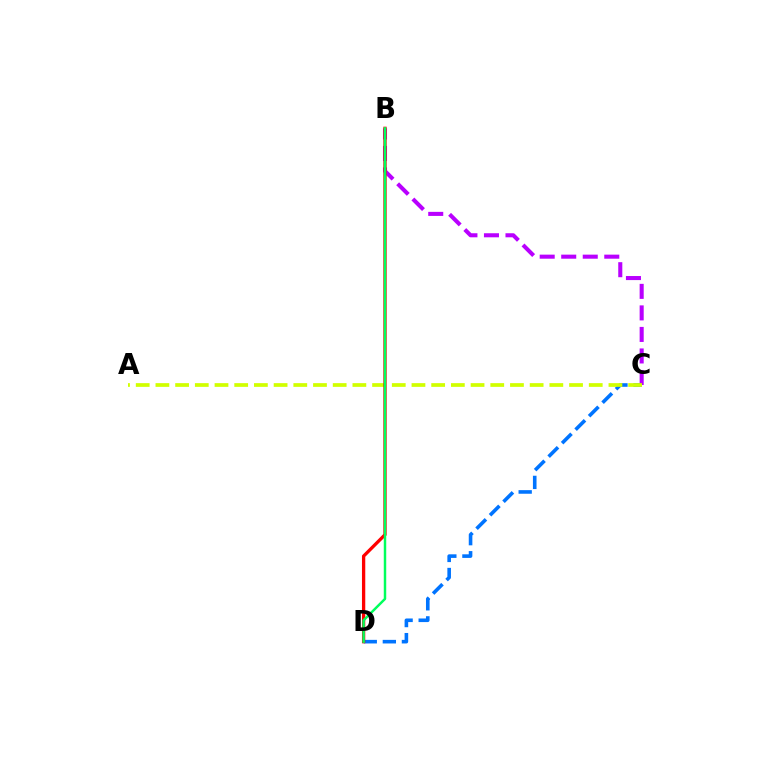{('C', 'D'): [{'color': '#0074ff', 'line_style': 'dashed', 'thickness': 2.59}], ('B', 'C'): [{'color': '#b900ff', 'line_style': 'dashed', 'thickness': 2.92}], ('A', 'C'): [{'color': '#d1ff00', 'line_style': 'dashed', 'thickness': 2.68}], ('B', 'D'): [{'color': '#ff0000', 'line_style': 'solid', 'thickness': 2.38}, {'color': '#00ff5c', 'line_style': 'solid', 'thickness': 1.77}]}